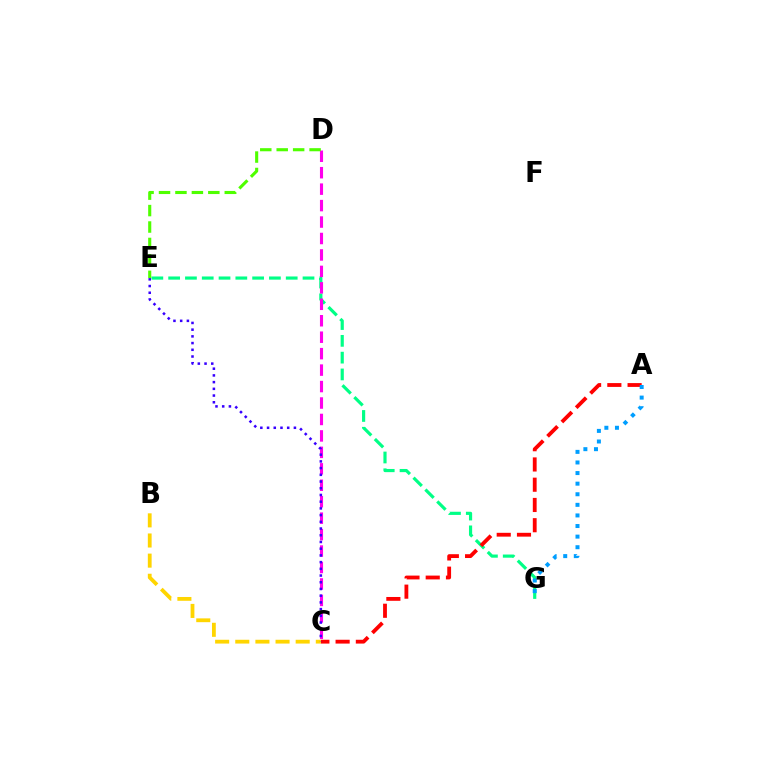{('E', 'G'): [{'color': '#00ff86', 'line_style': 'dashed', 'thickness': 2.28}], ('A', 'C'): [{'color': '#ff0000', 'line_style': 'dashed', 'thickness': 2.75}], ('B', 'C'): [{'color': '#ffd500', 'line_style': 'dashed', 'thickness': 2.74}], ('A', 'G'): [{'color': '#009eff', 'line_style': 'dotted', 'thickness': 2.88}], ('C', 'D'): [{'color': '#ff00ed', 'line_style': 'dashed', 'thickness': 2.23}], ('C', 'E'): [{'color': '#3700ff', 'line_style': 'dotted', 'thickness': 1.82}], ('D', 'E'): [{'color': '#4fff00', 'line_style': 'dashed', 'thickness': 2.23}]}